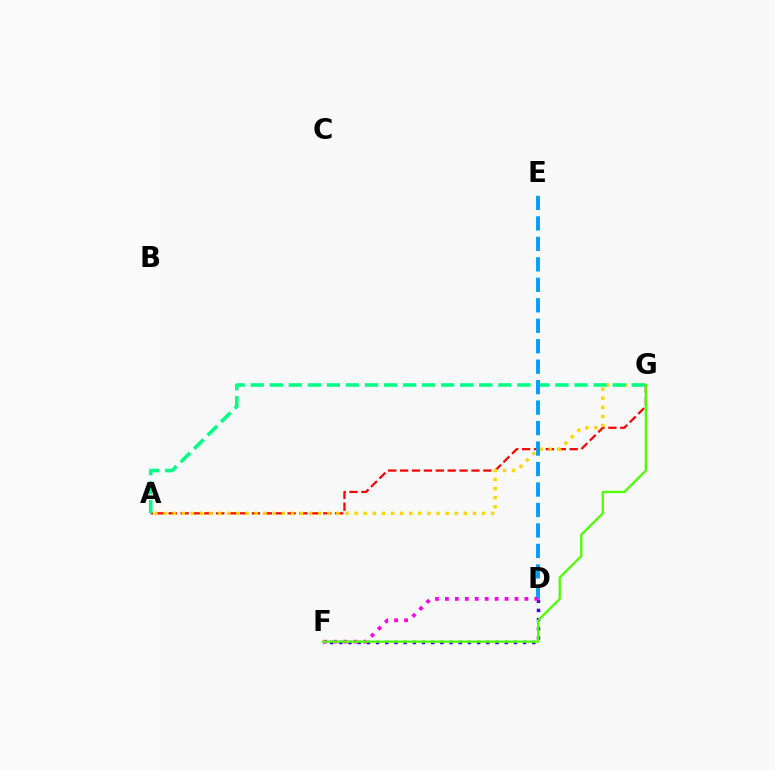{('A', 'G'): [{'color': '#ff0000', 'line_style': 'dashed', 'thickness': 1.62}, {'color': '#ffd500', 'line_style': 'dotted', 'thickness': 2.47}, {'color': '#00ff86', 'line_style': 'dashed', 'thickness': 2.59}], ('D', 'F'): [{'color': '#3700ff', 'line_style': 'dotted', 'thickness': 2.5}, {'color': '#ff00ed', 'line_style': 'dotted', 'thickness': 2.7}], ('D', 'E'): [{'color': '#009eff', 'line_style': 'dashed', 'thickness': 2.78}], ('F', 'G'): [{'color': '#4fff00', 'line_style': 'solid', 'thickness': 1.66}]}